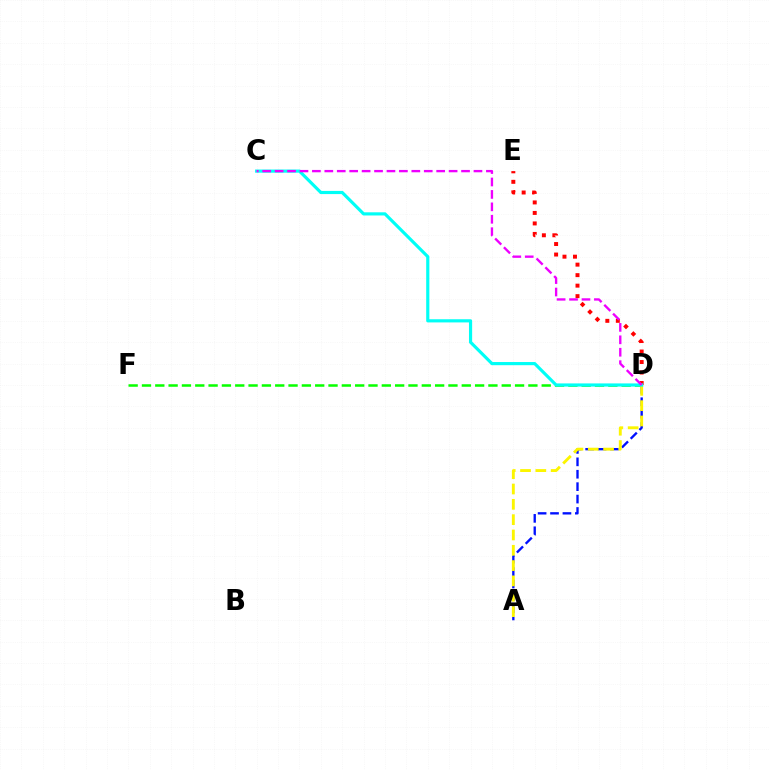{('D', 'F'): [{'color': '#08ff00', 'line_style': 'dashed', 'thickness': 1.81}], ('D', 'E'): [{'color': '#ff0000', 'line_style': 'dotted', 'thickness': 2.85}], ('A', 'D'): [{'color': '#0010ff', 'line_style': 'dashed', 'thickness': 1.69}, {'color': '#fcf500', 'line_style': 'dashed', 'thickness': 2.08}], ('C', 'D'): [{'color': '#00fff6', 'line_style': 'solid', 'thickness': 2.28}, {'color': '#ee00ff', 'line_style': 'dashed', 'thickness': 1.69}]}